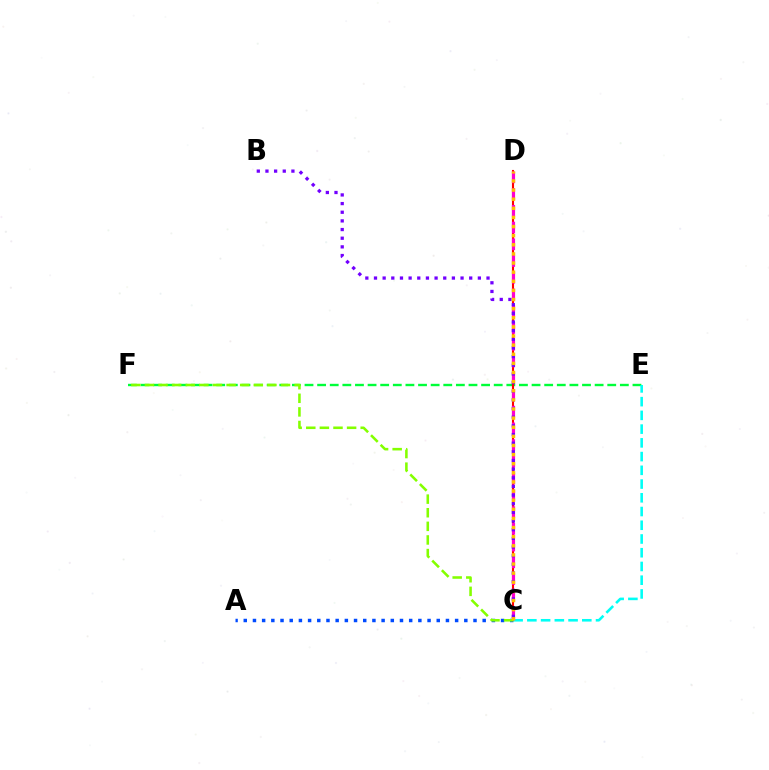{('E', 'F'): [{'color': '#00ff39', 'line_style': 'dashed', 'thickness': 1.71}], ('A', 'C'): [{'color': '#004bff', 'line_style': 'dotted', 'thickness': 2.5}], ('C', 'D'): [{'color': '#ff0000', 'line_style': 'solid', 'thickness': 1.52}, {'color': '#ff00cf', 'line_style': 'dashed', 'thickness': 2.27}, {'color': '#ffbd00', 'line_style': 'dotted', 'thickness': 2.48}], ('B', 'C'): [{'color': '#7200ff', 'line_style': 'dotted', 'thickness': 2.35}], ('C', 'E'): [{'color': '#00fff6', 'line_style': 'dashed', 'thickness': 1.87}], ('C', 'F'): [{'color': '#84ff00', 'line_style': 'dashed', 'thickness': 1.85}]}